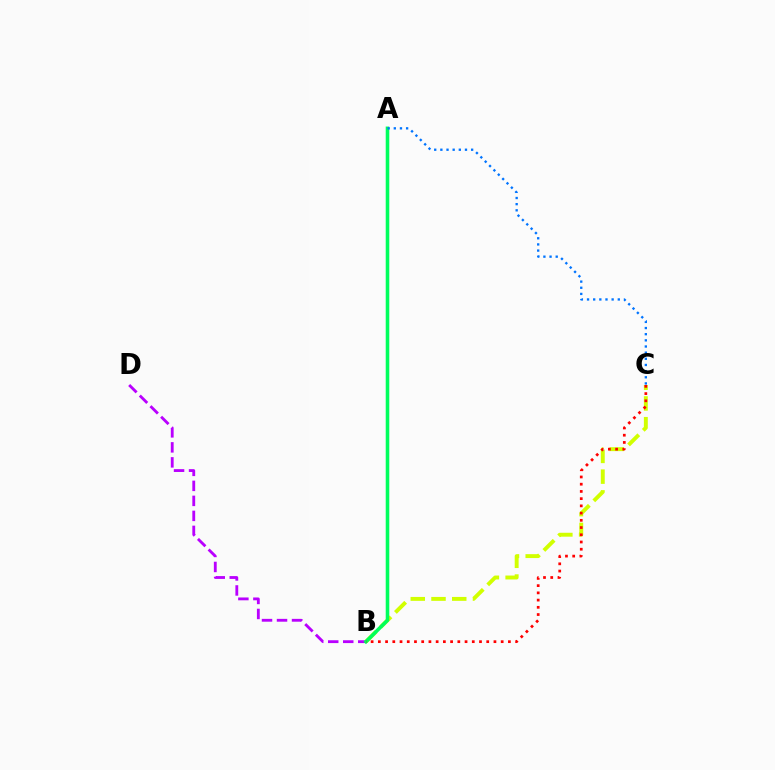{('B', 'D'): [{'color': '#b900ff', 'line_style': 'dashed', 'thickness': 2.04}], ('B', 'C'): [{'color': '#d1ff00', 'line_style': 'dashed', 'thickness': 2.82}, {'color': '#ff0000', 'line_style': 'dotted', 'thickness': 1.96}], ('A', 'B'): [{'color': '#00ff5c', 'line_style': 'solid', 'thickness': 2.57}], ('A', 'C'): [{'color': '#0074ff', 'line_style': 'dotted', 'thickness': 1.67}]}